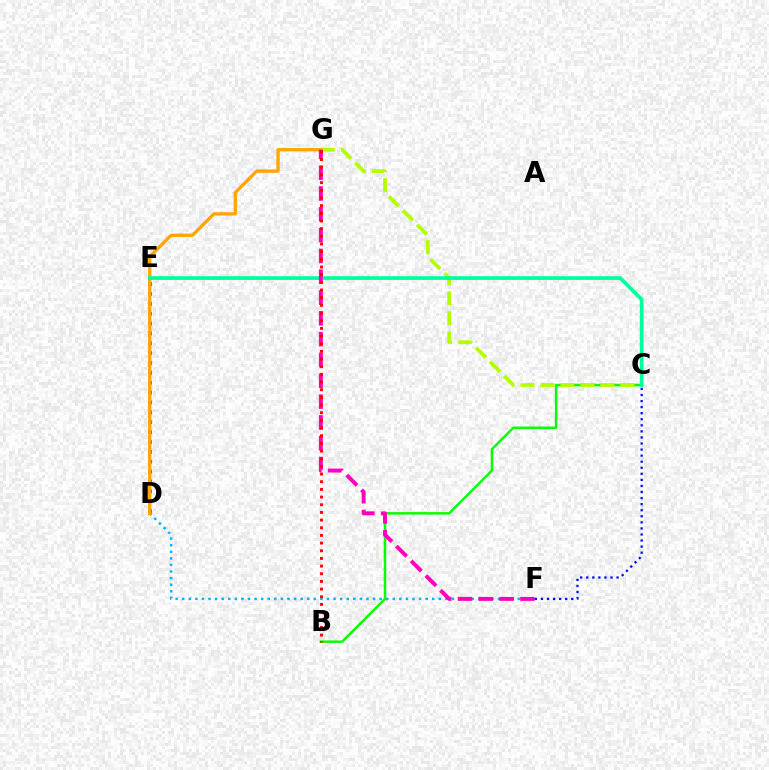{('D', 'F'): [{'color': '#00b5ff', 'line_style': 'dotted', 'thickness': 1.79}], ('D', 'E'): [{'color': '#9b00ff', 'line_style': 'dotted', 'thickness': 2.68}], ('B', 'C'): [{'color': '#08ff00', 'line_style': 'solid', 'thickness': 1.78}], ('C', 'G'): [{'color': '#b3ff00', 'line_style': 'dashed', 'thickness': 2.71}], ('D', 'G'): [{'color': '#ffa500', 'line_style': 'solid', 'thickness': 2.38}], ('C', 'E'): [{'color': '#00ff9d', 'line_style': 'solid', 'thickness': 2.66}], ('F', 'G'): [{'color': '#ff00bd', 'line_style': 'dashed', 'thickness': 2.83}], ('C', 'F'): [{'color': '#0010ff', 'line_style': 'dotted', 'thickness': 1.65}], ('B', 'G'): [{'color': '#ff0000', 'line_style': 'dotted', 'thickness': 2.08}]}